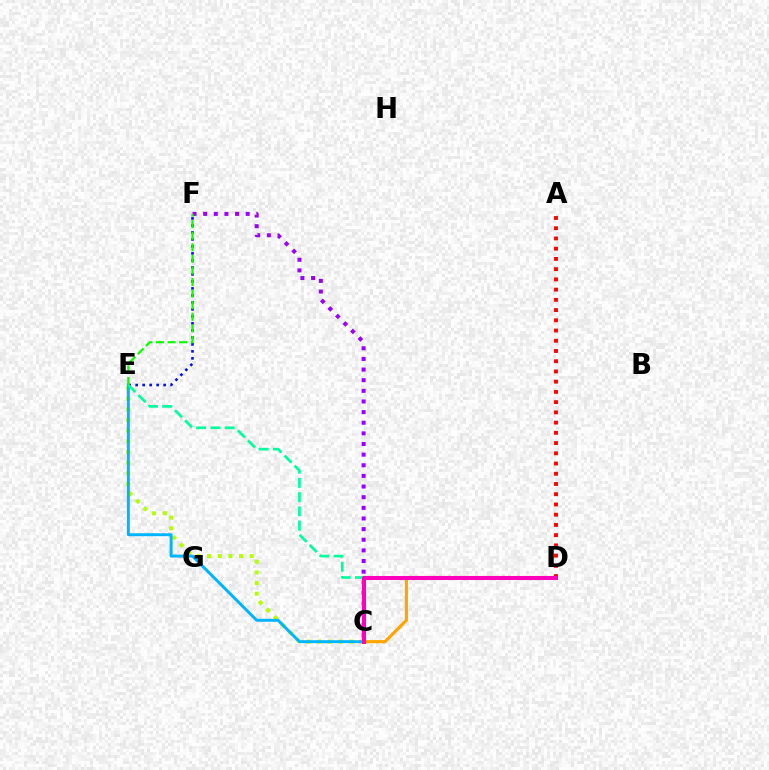{('C', 'D'): [{'color': '#ffa500', 'line_style': 'solid', 'thickness': 2.24}, {'color': '#ff00bd', 'line_style': 'solid', 'thickness': 2.91}], ('A', 'D'): [{'color': '#ff0000', 'line_style': 'dotted', 'thickness': 2.78}], ('C', 'E'): [{'color': '#b3ff00', 'line_style': 'dotted', 'thickness': 2.89}, {'color': '#00b5ff', 'line_style': 'solid', 'thickness': 2.12}], ('E', 'F'): [{'color': '#0010ff', 'line_style': 'dotted', 'thickness': 1.9}, {'color': '#08ff00', 'line_style': 'dashed', 'thickness': 1.57}], ('D', 'E'): [{'color': '#00ff9d', 'line_style': 'dashed', 'thickness': 1.94}], ('C', 'F'): [{'color': '#9b00ff', 'line_style': 'dotted', 'thickness': 2.89}]}